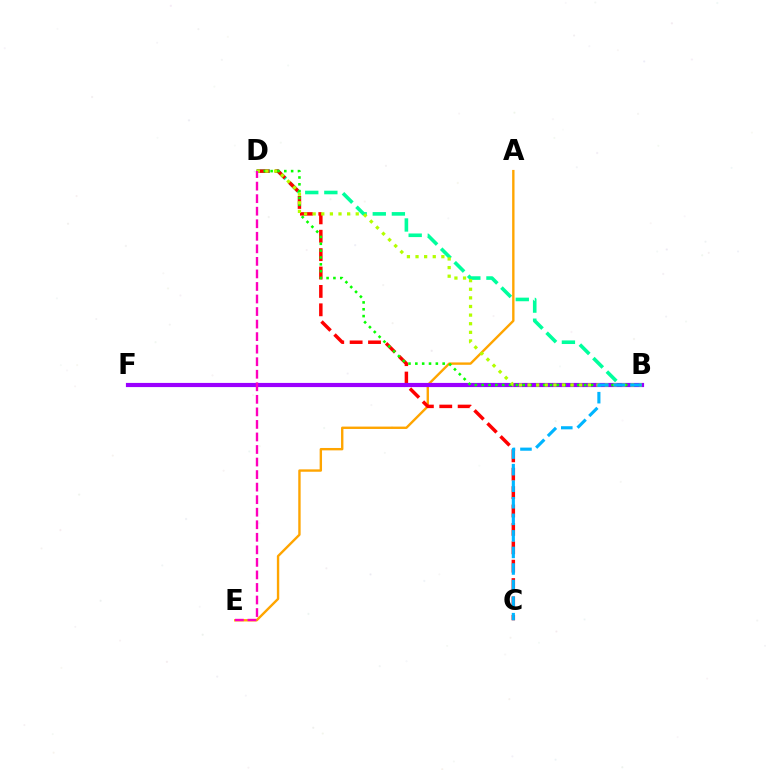{('A', 'E'): [{'color': '#ffa500', 'line_style': 'solid', 'thickness': 1.72}], ('B', 'F'): [{'color': '#0010ff', 'line_style': 'dashed', 'thickness': 2.09}, {'color': '#9b00ff', 'line_style': 'solid', 'thickness': 3.0}], ('B', 'D'): [{'color': '#00ff9d', 'line_style': 'dashed', 'thickness': 2.59}, {'color': '#08ff00', 'line_style': 'dotted', 'thickness': 1.86}, {'color': '#b3ff00', 'line_style': 'dotted', 'thickness': 2.34}], ('C', 'D'): [{'color': '#ff0000', 'line_style': 'dashed', 'thickness': 2.5}], ('B', 'C'): [{'color': '#00b5ff', 'line_style': 'dashed', 'thickness': 2.25}], ('D', 'E'): [{'color': '#ff00bd', 'line_style': 'dashed', 'thickness': 1.7}]}